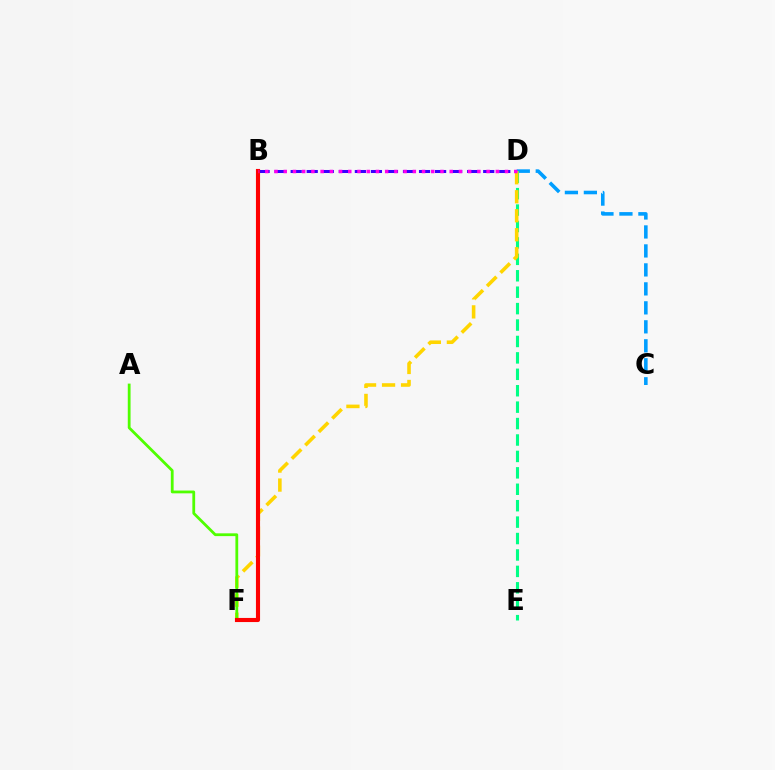{('B', 'D'): [{'color': '#3700ff', 'line_style': 'dashed', 'thickness': 2.18}, {'color': '#ff00ed', 'line_style': 'dotted', 'thickness': 2.51}], ('C', 'D'): [{'color': '#009eff', 'line_style': 'dashed', 'thickness': 2.58}], ('D', 'E'): [{'color': '#00ff86', 'line_style': 'dashed', 'thickness': 2.23}], ('D', 'F'): [{'color': '#ffd500', 'line_style': 'dashed', 'thickness': 2.58}], ('A', 'F'): [{'color': '#4fff00', 'line_style': 'solid', 'thickness': 2.01}], ('B', 'F'): [{'color': '#ff0000', 'line_style': 'solid', 'thickness': 2.96}]}